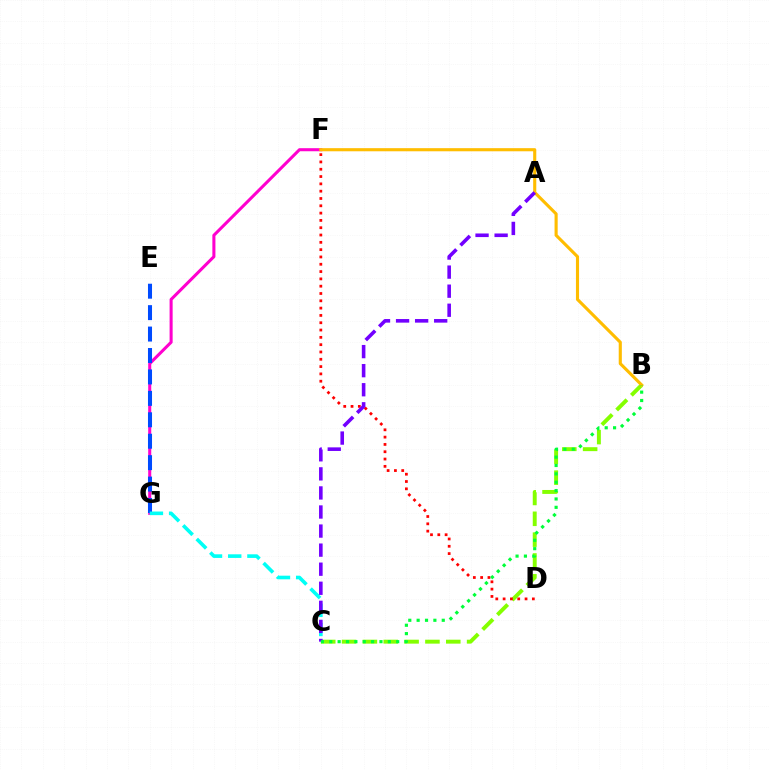{('B', 'C'): [{'color': '#84ff00', 'line_style': 'dashed', 'thickness': 2.83}, {'color': '#00ff39', 'line_style': 'dotted', 'thickness': 2.27}], ('F', 'G'): [{'color': '#ff00cf', 'line_style': 'solid', 'thickness': 2.2}], ('E', 'G'): [{'color': '#004bff', 'line_style': 'dashed', 'thickness': 2.91}], ('C', 'G'): [{'color': '#00fff6', 'line_style': 'dashed', 'thickness': 2.61}], ('D', 'F'): [{'color': '#ff0000', 'line_style': 'dotted', 'thickness': 1.99}], ('B', 'F'): [{'color': '#ffbd00', 'line_style': 'solid', 'thickness': 2.24}], ('A', 'C'): [{'color': '#7200ff', 'line_style': 'dashed', 'thickness': 2.59}]}